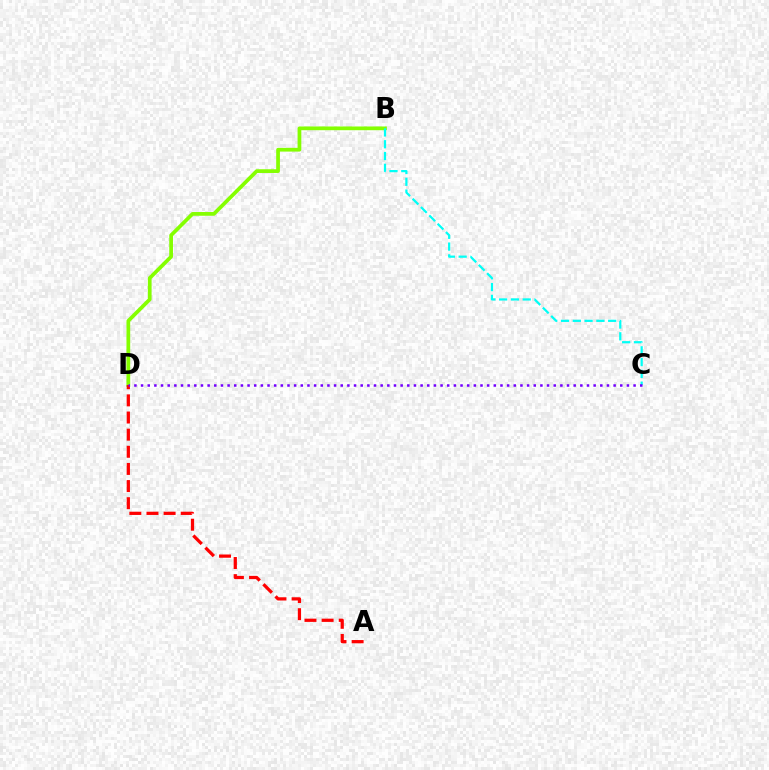{('B', 'D'): [{'color': '#84ff00', 'line_style': 'solid', 'thickness': 2.69}], ('B', 'C'): [{'color': '#00fff6', 'line_style': 'dashed', 'thickness': 1.6}], ('A', 'D'): [{'color': '#ff0000', 'line_style': 'dashed', 'thickness': 2.33}], ('C', 'D'): [{'color': '#7200ff', 'line_style': 'dotted', 'thickness': 1.81}]}